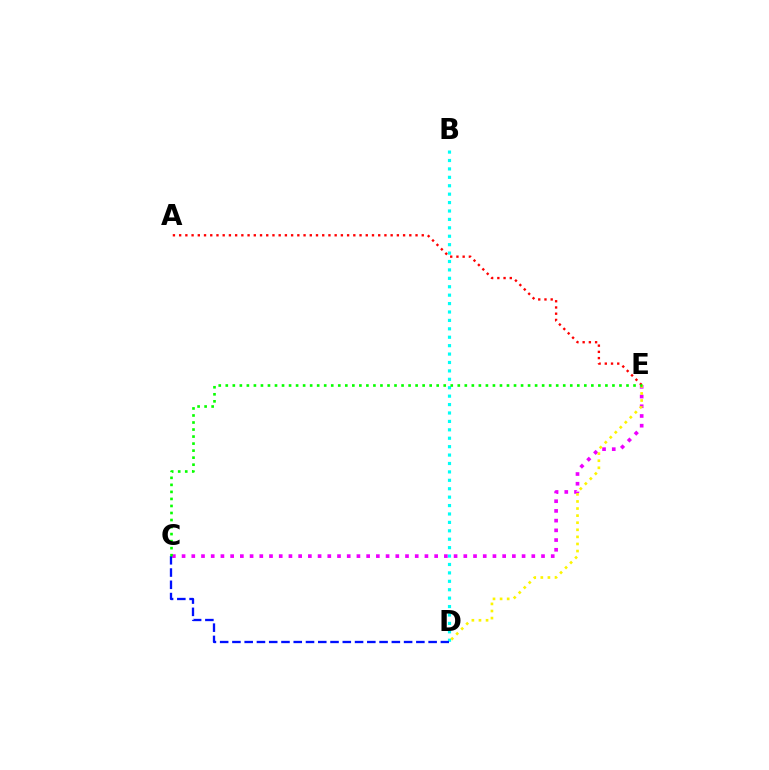{('B', 'D'): [{'color': '#00fff6', 'line_style': 'dotted', 'thickness': 2.29}], ('C', 'D'): [{'color': '#0010ff', 'line_style': 'dashed', 'thickness': 1.67}], ('C', 'E'): [{'color': '#ee00ff', 'line_style': 'dotted', 'thickness': 2.64}, {'color': '#08ff00', 'line_style': 'dotted', 'thickness': 1.91}], ('D', 'E'): [{'color': '#fcf500', 'line_style': 'dotted', 'thickness': 1.92}], ('A', 'E'): [{'color': '#ff0000', 'line_style': 'dotted', 'thickness': 1.69}]}